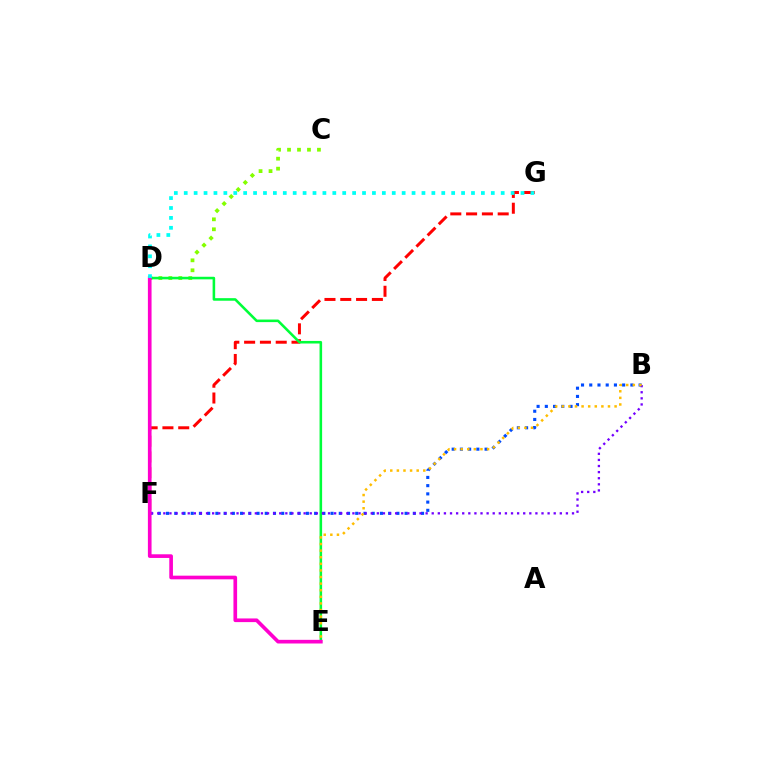{('F', 'G'): [{'color': '#ff0000', 'line_style': 'dashed', 'thickness': 2.15}], ('C', 'D'): [{'color': '#84ff00', 'line_style': 'dotted', 'thickness': 2.71}], ('B', 'F'): [{'color': '#004bff', 'line_style': 'dotted', 'thickness': 2.24}, {'color': '#7200ff', 'line_style': 'dotted', 'thickness': 1.66}], ('D', 'E'): [{'color': '#00ff39', 'line_style': 'solid', 'thickness': 1.85}, {'color': '#ff00cf', 'line_style': 'solid', 'thickness': 2.64}], ('D', 'G'): [{'color': '#00fff6', 'line_style': 'dotted', 'thickness': 2.69}], ('B', 'E'): [{'color': '#ffbd00', 'line_style': 'dotted', 'thickness': 1.79}]}